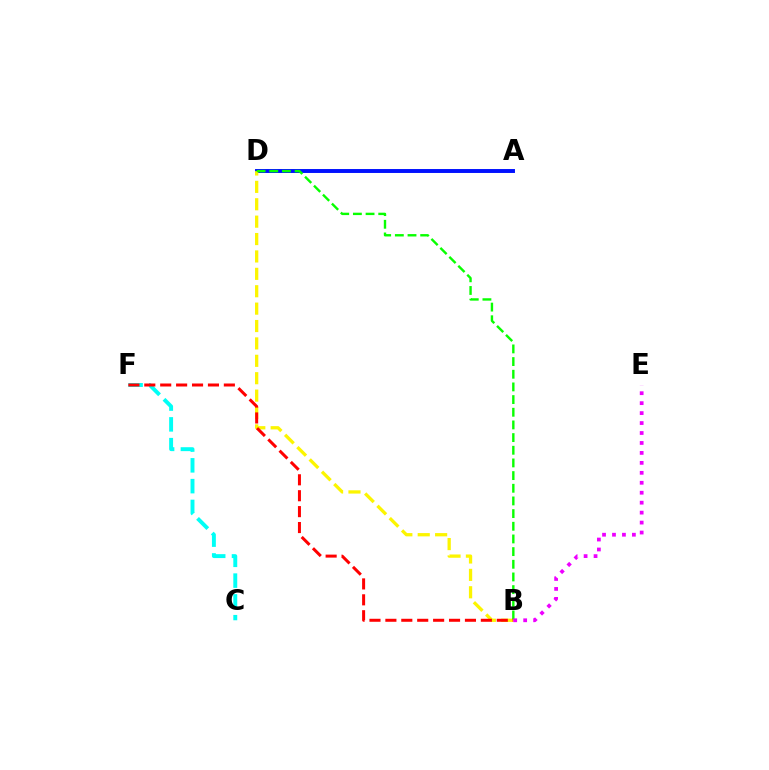{('A', 'D'): [{'color': '#0010ff', 'line_style': 'solid', 'thickness': 2.83}], ('C', 'F'): [{'color': '#00fff6', 'line_style': 'dashed', 'thickness': 2.82}], ('B', 'D'): [{'color': '#fcf500', 'line_style': 'dashed', 'thickness': 2.36}, {'color': '#08ff00', 'line_style': 'dashed', 'thickness': 1.72}], ('B', 'F'): [{'color': '#ff0000', 'line_style': 'dashed', 'thickness': 2.16}], ('B', 'E'): [{'color': '#ee00ff', 'line_style': 'dotted', 'thickness': 2.7}]}